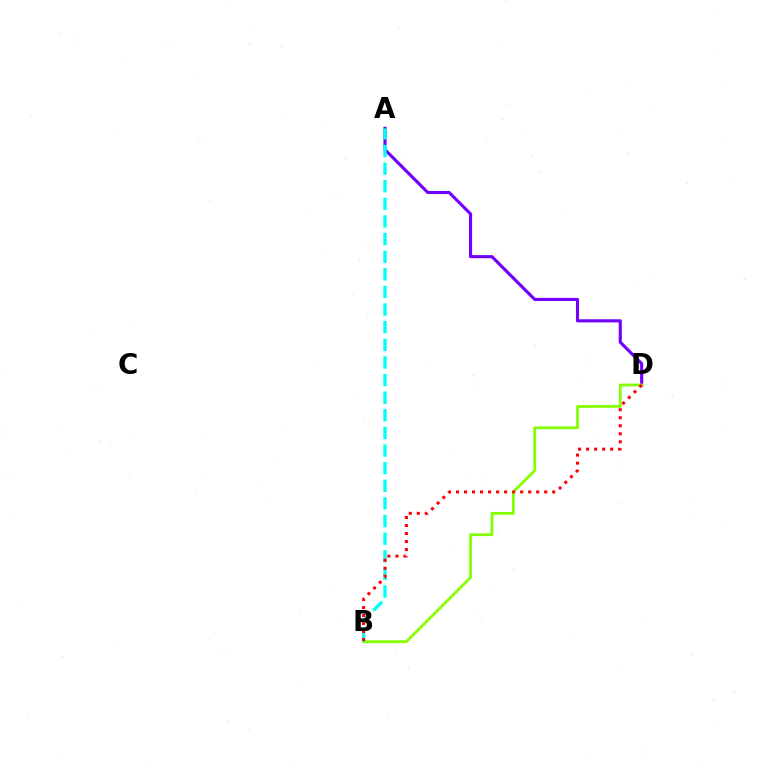{('A', 'D'): [{'color': '#7200ff', 'line_style': 'solid', 'thickness': 2.24}], ('B', 'D'): [{'color': '#84ff00', 'line_style': 'solid', 'thickness': 1.99}, {'color': '#ff0000', 'line_style': 'dotted', 'thickness': 2.18}], ('A', 'B'): [{'color': '#00fff6', 'line_style': 'dashed', 'thickness': 2.39}]}